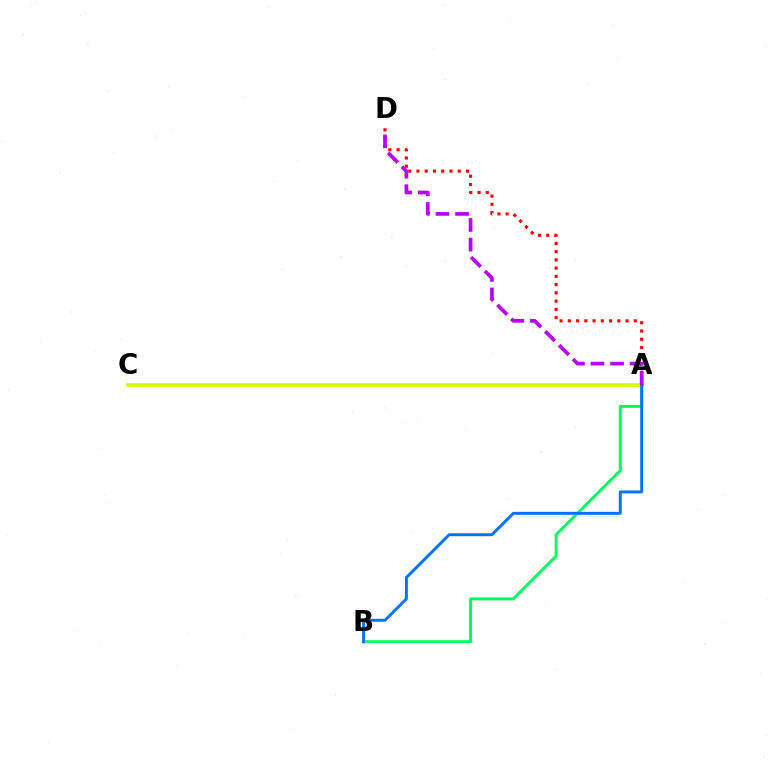{('A', 'C'): [{'color': '#d1ff00', 'line_style': 'solid', 'thickness': 2.64}], ('A', 'B'): [{'color': '#00ff5c', 'line_style': 'solid', 'thickness': 2.12}, {'color': '#0074ff', 'line_style': 'solid', 'thickness': 2.12}], ('A', 'D'): [{'color': '#ff0000', 'line_style': 'dotted', 'thickness': 2.24}, {'color': '#b900ff', 'line_style': 'dashed', 'thickness': 2.66}]}